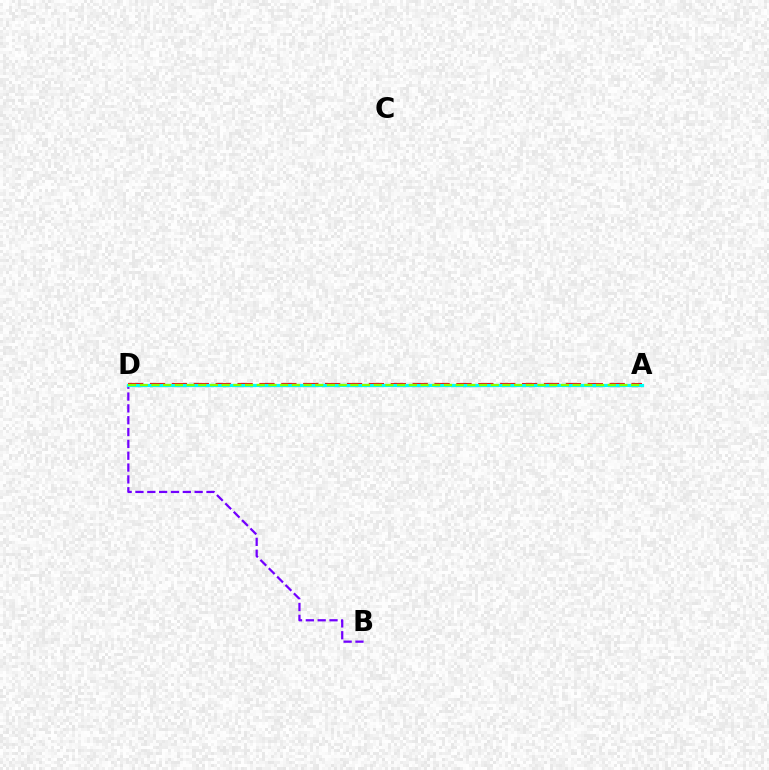{('B', 'D'): [{'color': '#7200ff', 'line_style': 'dashed', 'thickness': 1.61}], ('A', 'D'): [{'color': '#ff0000', 'line_style': 'dashed', 'thickness': 2.97}, {'color': '#00fff6', 'line_style': 'solid', 'thickness': 2.31}, {'color': '#84ff00', 'line_style': 'dashed', 'thickness': 1.59}]}